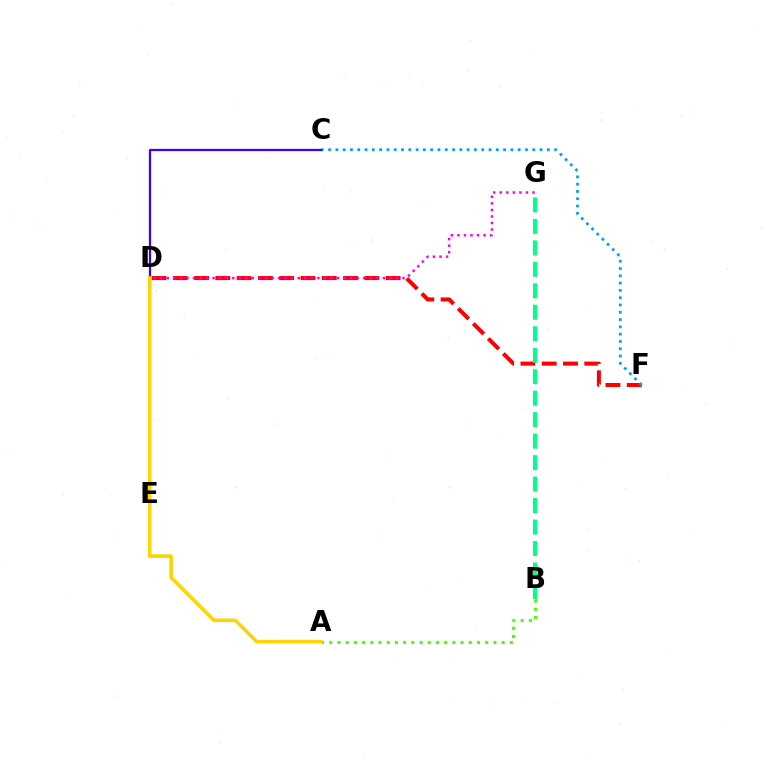{('D', 'F'): [{'color': '#ff0000', 'line_style': 'dashed', 'thickness': 2.89}], ('C', 'F'): [{'color': '#009eff', 'line_style': 'dotted', 'thickness': 1.98}], ('B', 'G'): [{'color': '#00ff86', 'line_style': 'dashed', 'thickness': 2.92}], ('C', 'D'): [{'color': '#3700ff', 'line_style': 'solid', 'thickness': 1.62}], ('D', 'G'): [{'color': '#ff00ed', 'line_style': 'dotted', 'thickness': 1.78}], ('A', 'B'): [{'color': '#4fff00', 'line_style': 'dotted', 'thickness': 2.23}], ('A', 'D'): [{'color': '#ffd500', 'line_style': 'solid', 'thickness': 2.57}]}